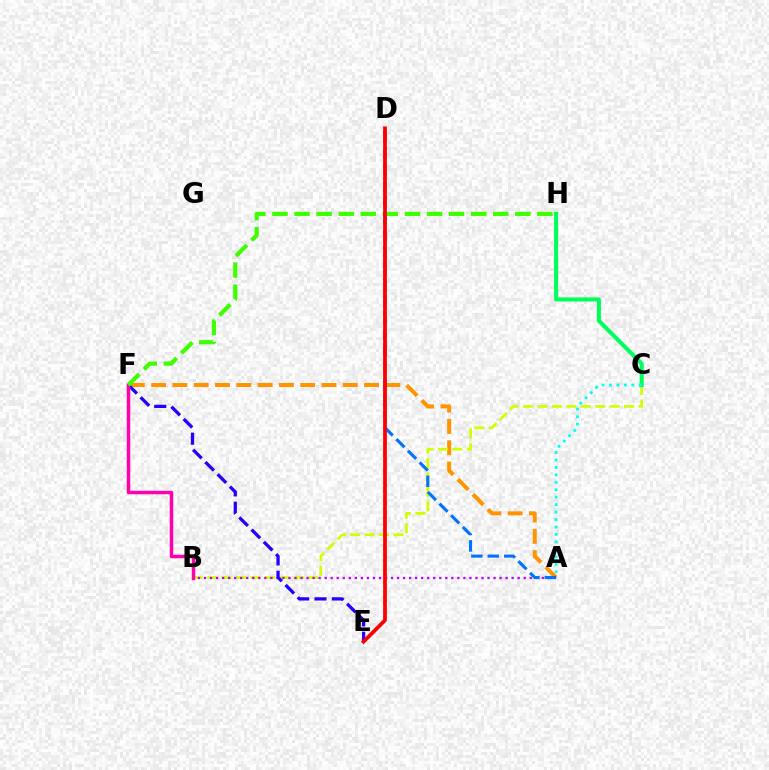{('A', 'F'): [{'color': '#ff9400', 'line_style': 'dashed', 'thickness': 2.89}], ('B', 'C'): [{'color': '#d1ff00', 'line_style': 'dashed', 'thickness': 1.96}], ('A', 'B'): [{'color': '#b900ff', 'line_style': 'dotted', 'thickness': 1.64}], ('C', 'H'): [{'color': '#00ff5c', 'line_style': 'solid', 'thickness': 2.93}], ('A', 'C'): [{'color': '#00fff6', 'line_style': 'dotted', 'thickness': 2.02}], ('E', 'F'): [{'color': '#2500ff', 'line_style': 'dashed', 'thickness': 2.36}], ('B', 'F'): [{'color': '#ff00ac', 'line_style': 'solid', 'thickness': 2.5}], ('F', 'H'): [{'color': '#3dff00', 'line_style': 'dashed', 'thickness': 3.0}], ('A', 'D'): [{'color': '#0074ff', 'line_style': 'dashed', 'thickness': 2.24}], ('D', 'E'): [{'color': '#ff0000', 'line_style': 'solid', 'thickness': 2.71}]}